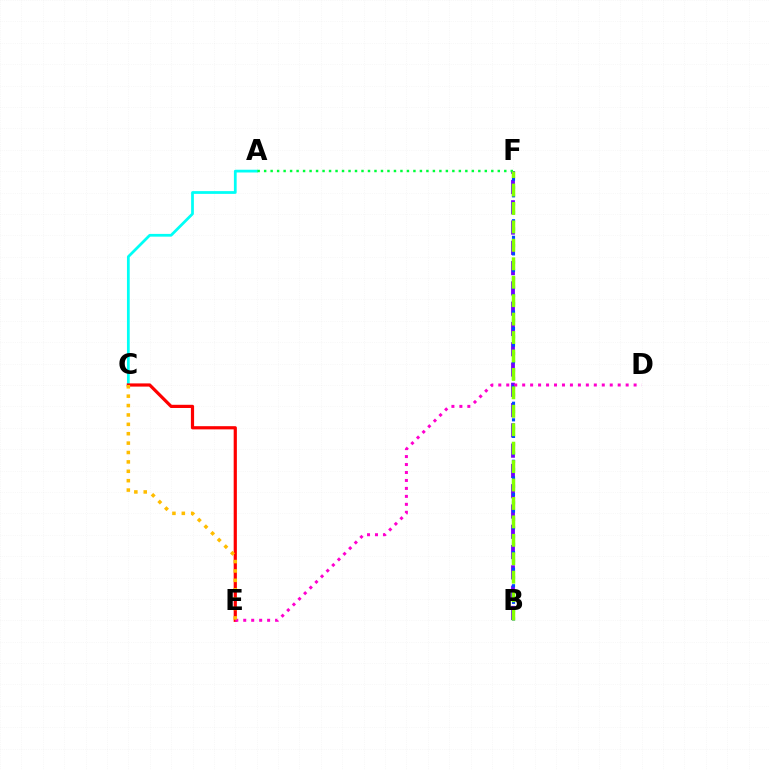{('B', 'F'): [{'color': '#7200ff', 'line_style': 'dashed', 'thickness': 2.76}, {'color': '#004bff', 'line_style': 'dotted', 'thickness': 2.25}, {'color': '#84ff00', 'line_style': 'dashed', 'thickness': 2.5}], ('A', 'C'): [{'color': '#00fff6', 'line_style': 'solid', 'thickness': 1.98}], ('C', 'E'): [{'color': '#ff0000', 'line_style': 'solid', 'thickness': 2.3}, {'color': '#ffbd00', 'line_style': 'dotted', 'thickness': 2.55}], ('D', 'E'): [{'color': '#ff00cf', 'line_style': 'dotted', 'thickness': 2.16}], ('A', 'F'): [{'color': '#00ff39', 'line_style': 'dotted', 'thickness': 1.76}]}